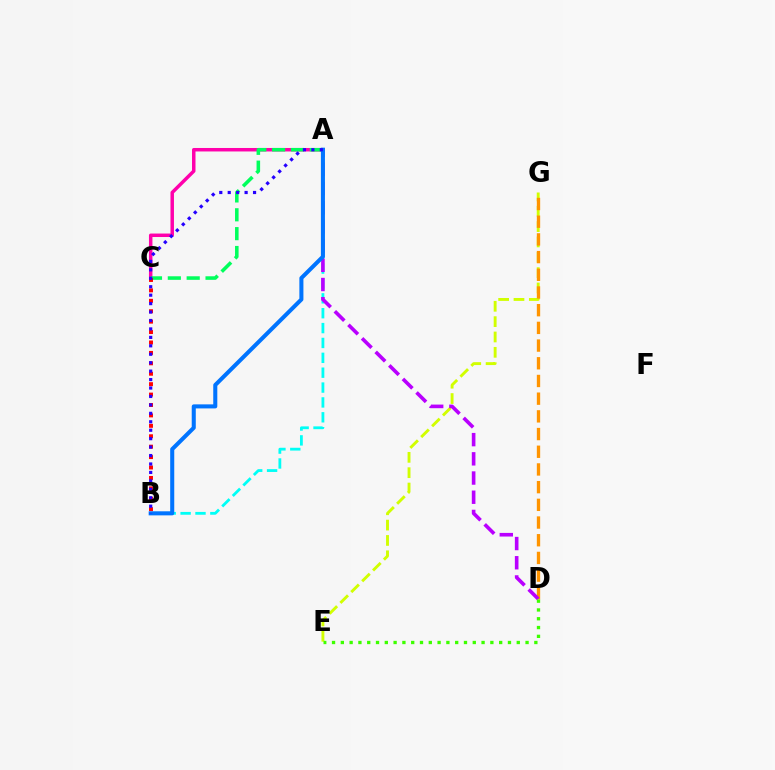{('E', 'G'): [{'color': '#d1ff00', 'line_style': 'dashed', 'thickness': 2.08}], ('A', 'B'): [{'color': '#00fff6', 'line_style': 'dashed', 'thickness': 2.02}, {'color': '#0074ff', 'line_style': 'solid', 'thickness': 2.92}, {'color': '#2500ff', 'line_style': 'dotted', 'thickness': 2.29}], ('D', 'G'): [{'color': '#ff9400', 'line_style': 'dashed', 'thickness': 2.4}], ('A', 'D'): [{'color': '#b900ff', 'line_style': 'dashed', 'thickness': 2.61}], ('D', 'E'): [{'color': '#3dff00', 'line_style': 'dotted', 'thickness': 2.39}], ('A', 'C'): [{'color': '#ff00ac', 'line_style': 'solid', 'thickness': 2.51}, {'color': '#00ff5c', 'line_style': 'dashed', 'thickness': 2.56}], ('B', 'C'): [{'color': '#ff0000', 'line_style': 'dotted', 'thickness': 2.83}]}